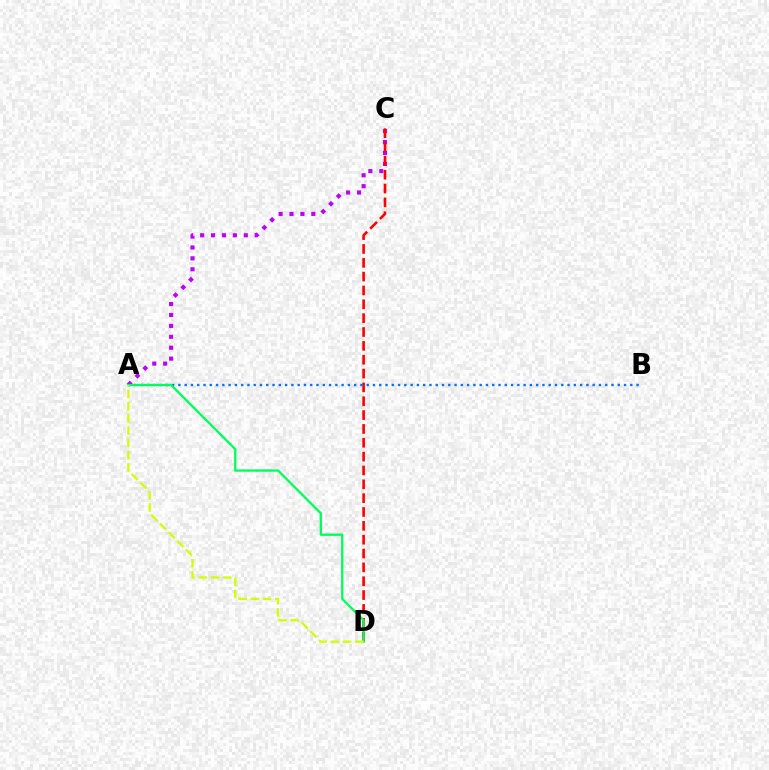{('A', 'C'): [{'color': '#b900ff', 'line_style': 'dotted', 'thickness': 2.96}], ('C', 'D'): [{'color': '#ff0000', 'line_style': 'dashed', 'thickness': 1.88}], ('A', 'B'): [{'color': '#0074ff', 'line_style': 'dotted', 'thickness': 1.71}], ('A', 'D'): [{'color': '#00ff5c', 'line_style': 'solid', 'thickness': 1.66}, {'color': '#d1ff00', 'line_style': 'dashed', 'thickness': 1.66}]}